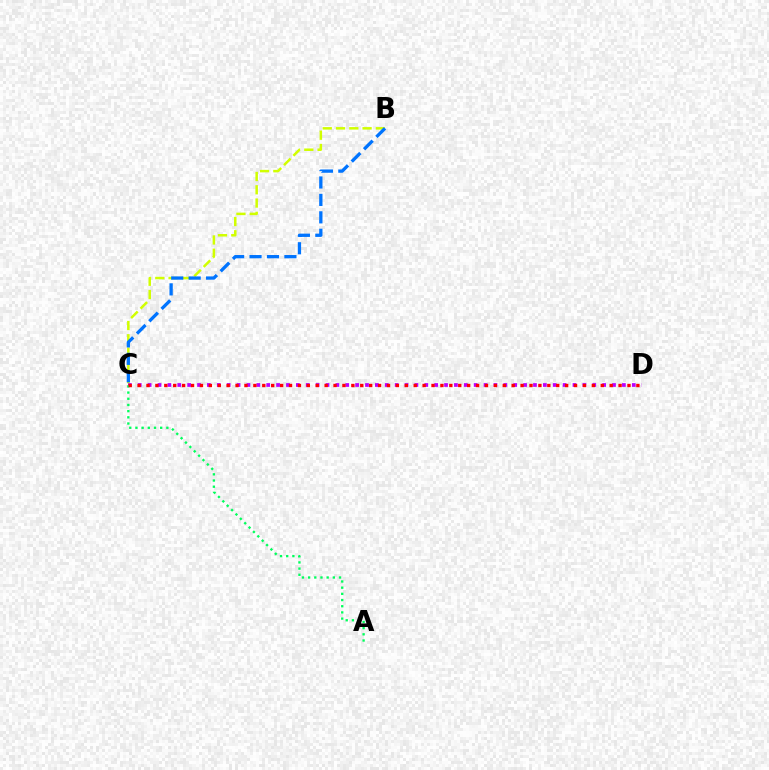{('C', 'D'): [{'color': '#b900ff', 'line_style': 'dotted', 'thickness': 2.68}, {'color': '#ff0000', 'line_style': 'dotted', 'thickness': 2.42}], ('B', 'C'): [{'color': '#d1ff00', 'line_style': 'dashed', 'thickness': 1.8}, {'color': '#0074ff', 'line_style': 'dashed', 'thickness': 2.37}], ('A', 'C'): [{'color': '#00ff5c', 'line_style': 'dotted', 'thickness': 1.68}]}